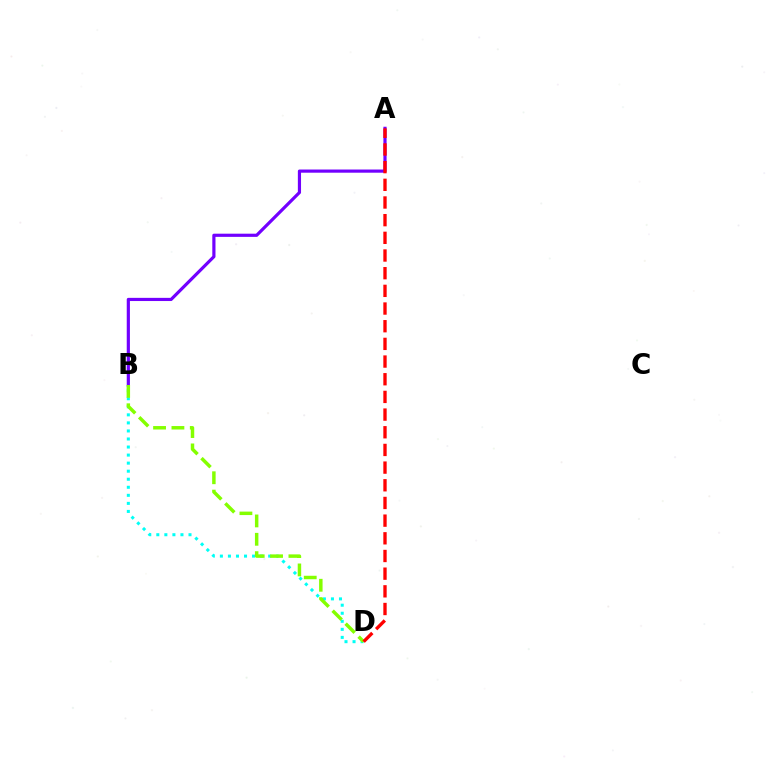{('B', 'D'): [{'color': '#00fff6', 'line_style': 'dotted', 'thickness': 2.19}, {'color': '#84ff00', 'line_style': 'dashed', 'thickness': 2.49}], ('A', 'B'): [{'color': '#7200ff', 'line_style': 'solid', 'thickness': 2.29}], ('A', 'D'): [{'color': '#ff0000', 'line_style': 'dashed', 'thickness': 2.4}]}